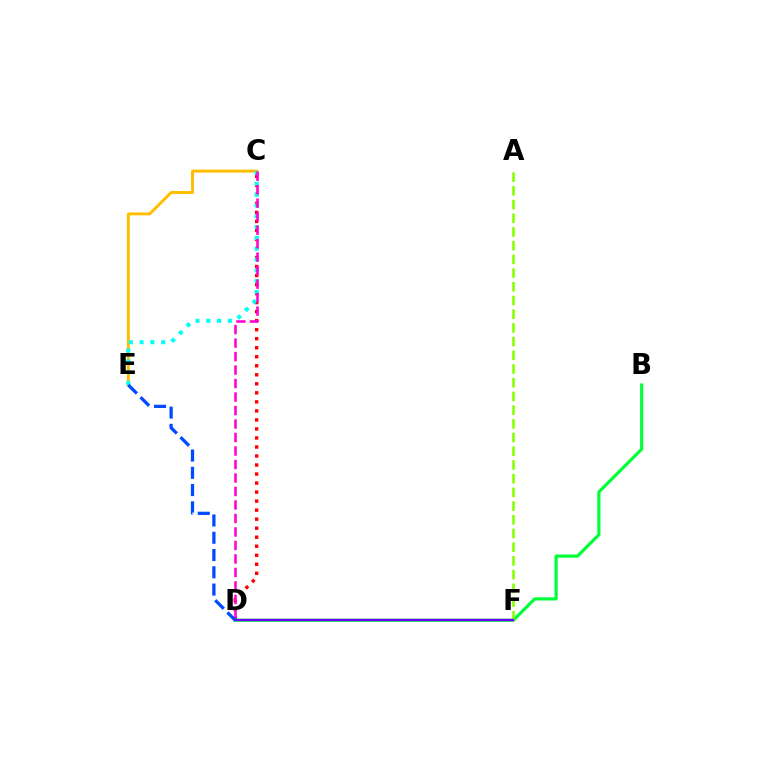{('C', 'E'): [{'color': '#ffbd00', 'line_style': 'solid', 'thickness': 2.11}, {'color': '#00fff6', 'line_style': 'dotted', 'thickness': 2.93}], ('C', 'D'): [{'color': '#ff0000', 'line_style': 'dotted', 'thickness': 2.45}, {'color': '#ff00cf', 'line_style': 'dashed', 'thickness': 1.83}], ('B', 'D'): [{'color': '#00ff39', 'line_style': 'solid', 'thickness': 2.28}], ('A', 'F'): [{'color': '#84ff00', 'line_style': 'dashed', 'thickness': 1.86}], ('D', 'F'): [{'color': '#7200ff', 'line_style': 'solid', 'thickness': 1.7}], ('D', 'E'): [{'color': '#004bff', 'line_style': 'dashed', 'thickness': 2.35}]}